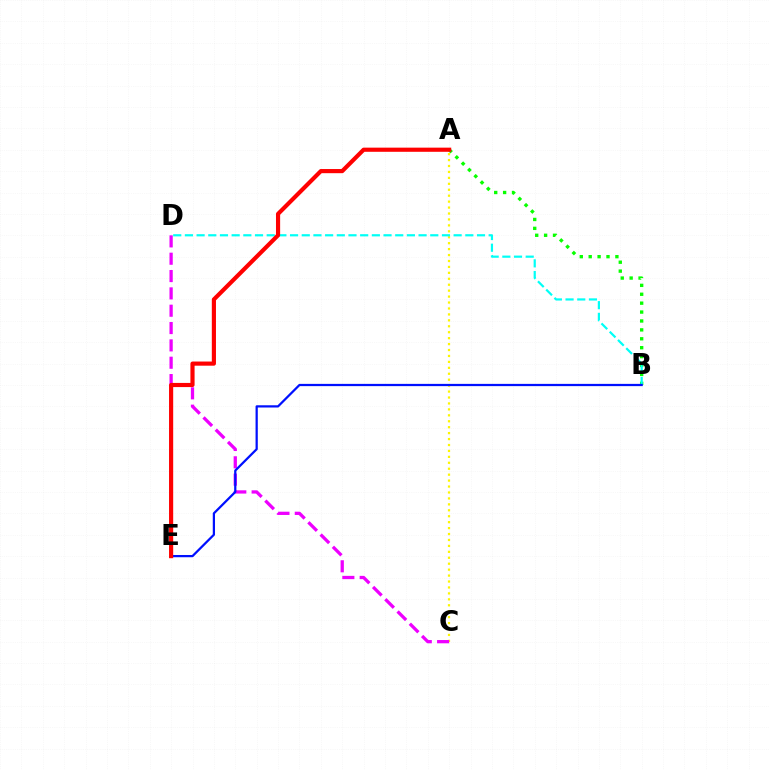{('A', 'B'): [{'color': '#08ff00', 'line_style': 'dotted', 'thickness': 2.42}], ('A', 'C'): [{'color': '#fcf500', 'line_style': 'dotted', 'thickness': 1.61}], ('C', 'D'): [{'color': '#ee00ff', 'line_style': 'dashed', 'thickness': 2.35}], ('B', 'D'): [{'color': '#00fff6', 'line_style': 'dashed', 'thickness': 1.59}], ('B', 'E'): [{'color': '#0010ff', 'line_style': 'solid', 'thickness': 1.61}], ('A', 'E'): [{'color': '#ff0000', 'line_style': 'solid', 'thickness': 2.99}]}